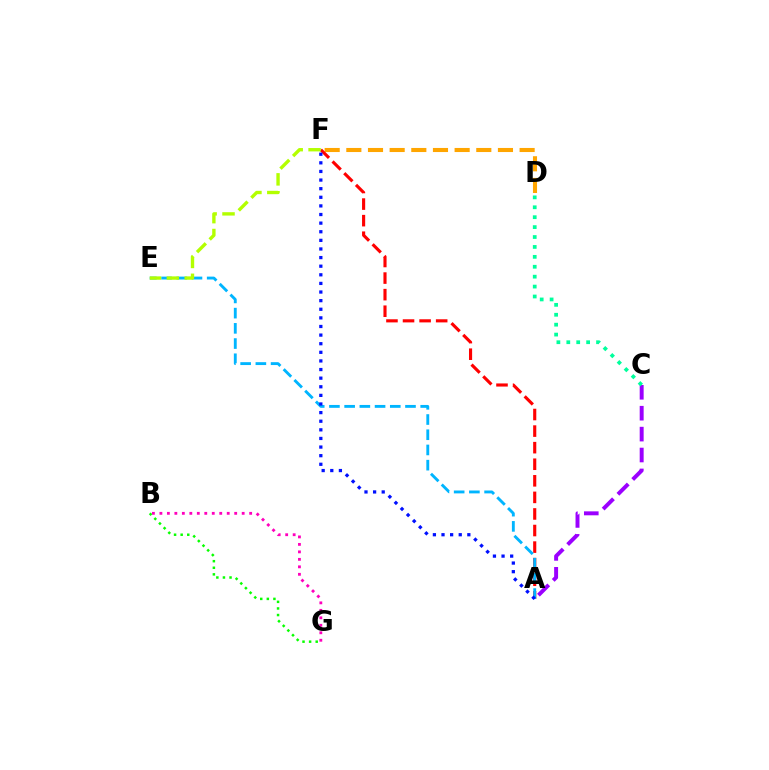{('B', 'G'): [{'color': '#ff00bd', 'line_style': 'dotted', 'thickness': 2.03}, {'color': '#08ff00', 'line_style': 'dotted', 'thickness': 1.79}], ('D', 'F'): [{'color': '#ffa500', 'line_style': 'dashed', 'thickness': 2.94}], ('A', 'F'): [{'color': '#ff0000', 'line_style': 'dashed', 'thickness': 2.25}, {'color': '#0010ff', 'line_style': 'dotted', 'thickness': 2.34}], ('A', 'C'): [{'color': '#9b00ff', 'line_style': 'dashed', 'thickness': 2.84}], ('A', 'E'): [{'color': '#00b5ff', 'line_style': 'dashed', 'thickness': 2.07}], ('E', 'F'): [{'color': '#b3ff00', 'line_style': 'dashed', 'thickness': 2.43}], ('C', 'D'): [{'color': '#00ff9d', 'line_style': 'dotted', 'thickness': 2.69}]}